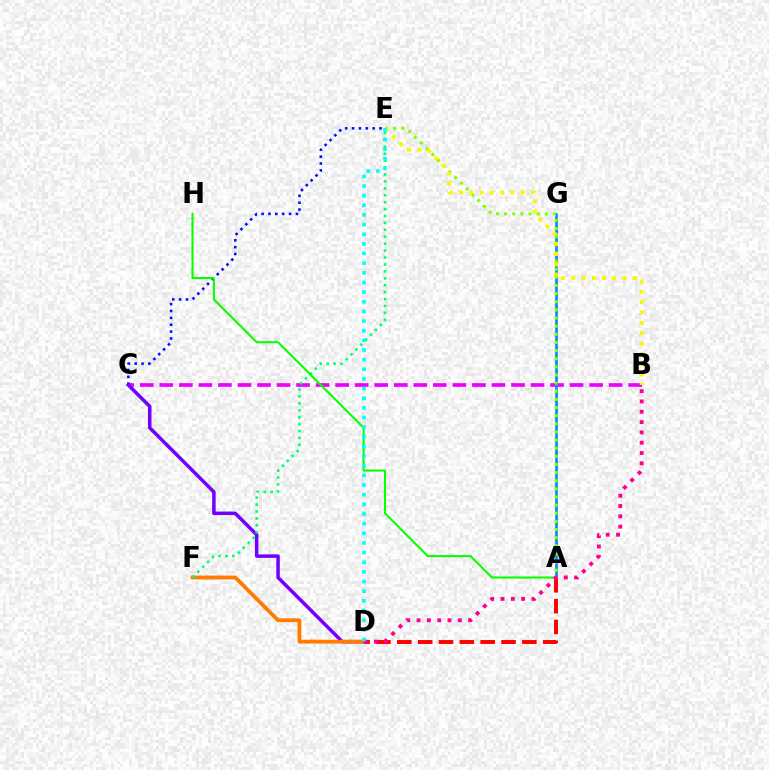{('B', 'C'): [{'color': '#ee00ff', 'line_style': 'dashed', 'thickness': 2.65}], ('A', 'G'): [{'color': '#008cff', 'line_style': 'solid', 'thickness': 1.93}], ('A', 'E'): [{'color': '#84ff00', 'line_style': 'dotted', 'thickness': 2.21}], ('B', 'E'): [{'color': '#fcf500', 'line_style': 'dotted', 'thickness': 2.8}], ('C', 'E'): [{'color': '#0010ff', 'line_style': 'dotted', 'thickness': 1.86}], ('A', 'D'): [{'color': '#ff0000', 'line_style': 'dashed', 'thickness': 2.83}], ('C', 'D'): [{'color': '#7200ff', 'line_style': 'solid', 'thickness': 2.53}], ('D', 'F'): [{'color': '#ff7c00', 'line_style': 'solid', 'thickness': 2.77}], ('E', 'F'): [{'color': '#00ff74', 'line_style': 'dotted', 'thickness': 1.88}], ('A', 'H'): [{'color': '#08ff00', 'line_style': 'solid', 'thickness': 1.51}], ('B', 'D'): [{'color': '#ff0094', 'line_style': 'dotted', 'thickness': 2.8}], ('D', 'E'): [{'color': '#00fff6', 'line_style': 'dotted', 'thickness': 2.62}]}